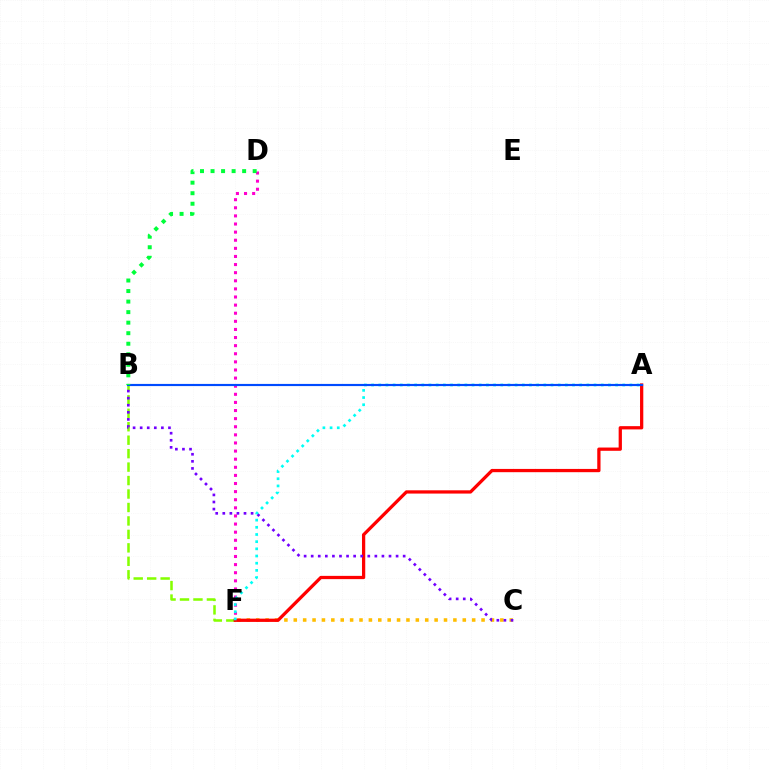{('B', 'F'): [{'color': '#84ff00', 'line_style': 'dashed', 'thickness': 1.83}], ('D', 'F'): [{'color': '#ff00cf', 'line_style': 'dotted', 'thickness': 2.2}], ('C', 'F'): [{'color': '#ffbd00', 'line_style': 'dotted', 'thickness': 2.55}], ('A', 'F'): [{'color': '#ff0000', 'line_style': 'solid', 'thickness': 2.35}, {'color': '#00fff6', 'line_style': 'dotted', 'thickness': 1.95}], ('B', 'C'): [{'color': '#7200ff', 'line_style': 'dotted', 'thickness': 1.92}], ('A', 'B'): [{'color': '#004bff', 'line_style': 'solid', 'thickness': 1.56}], ('B', 'D'): [{'color': '#00ff39', 'line_style': 'dotted', 'thickness': 2.86}]}